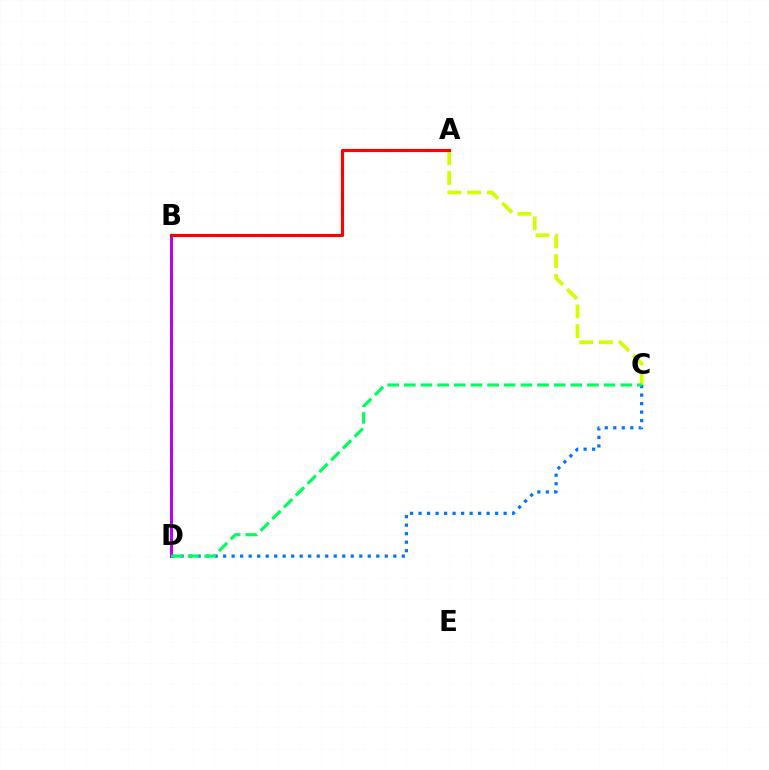{('A', 'C'): [{'color': '#d1ff00', 'line_style': 'dashed', 'thickness': 2.68}], ('B', 'D'): [{'color': '#b900ff', 'line_style': 'solid', 'thickness': 2.17}], ('C', 'D'): [{'color': '#0074ff', 'line_style': 'dotted', 'thickness': 2.31}, {'color': '#00ff5c', 'line_style': 'dashed', 'thickness': 2.26}], ('A', 'B'): [{'color': '#ff0000', 'line_style': 'solid', 'thickness': 2.25}]}